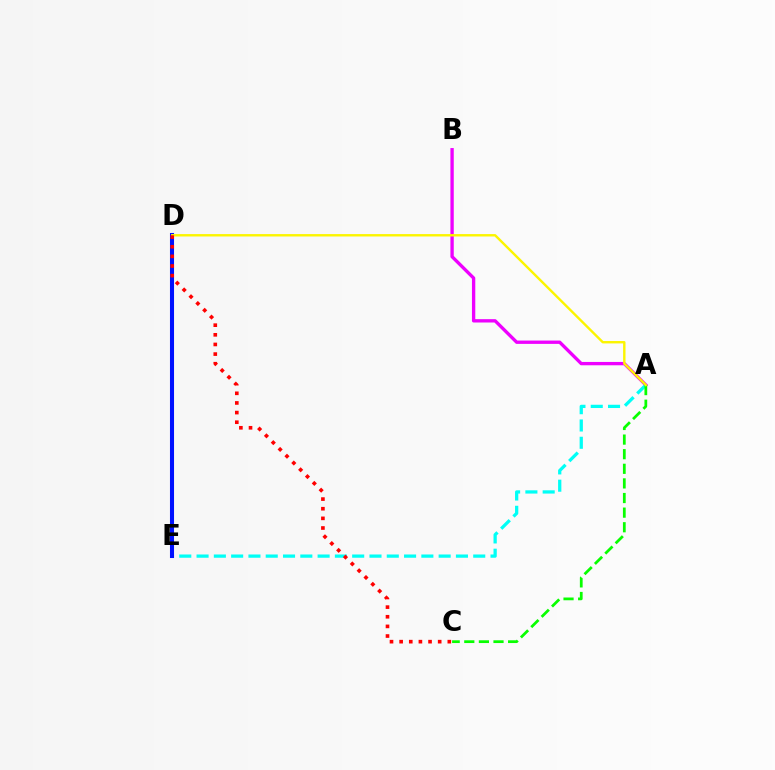{('A', 'B'): [{'color': '#ee00ff', 'line_style': 'solid', 'thickness': 2.4}], ('A', 'E'): [{'color': '#00fff6', 'line_style': 'dashed', 'thickness': 2.35}], ('A', 'C'): [{'color': '#08ff00', 'line_style': 'dashed', 'thickness': 1.98}], ('D', 'E'): [{'color': '#0010ff', 'line_style': 'solid', 'thickness': 2.93}], ('A', 'D'): [{'color': '#fcf500', 'line_style': 'solid', 'thickness': 1.73}], ('C', 'D'): [{'color': '#ff0000', 'line_style': 'dotted', 'thickness': 2.62}]}